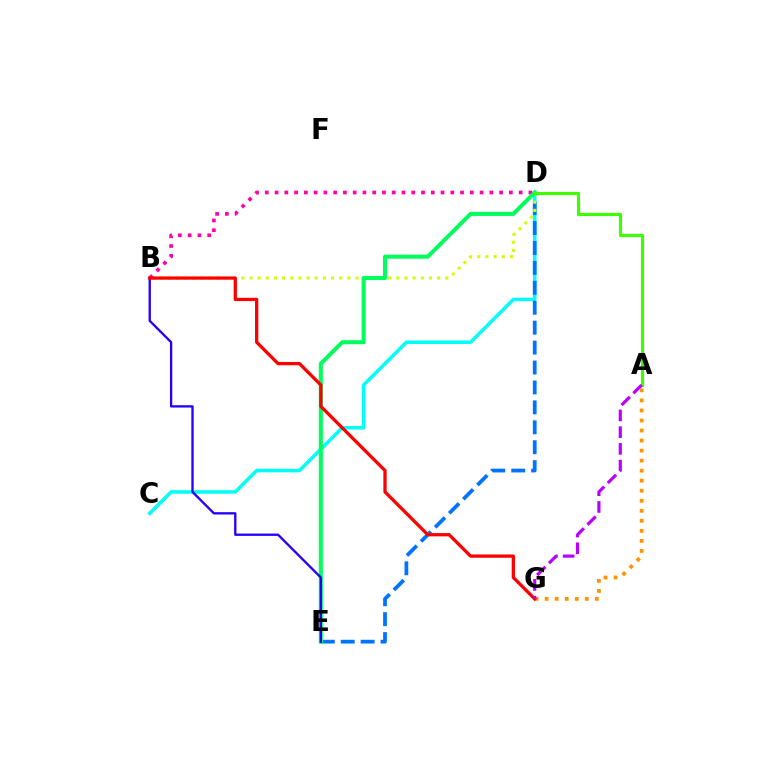{('C', 'D'): [{'color': '#00fff6', 'line_style': 'solid', 'thickness': 2.53}], ('A', 'G'): [{'color': '#ff9400', 'line_style': 'dotted', 'thickness': 2.73}, {'color': '#b900ff', 'line_style': 'dashed', 'thickness': 2.27}], ('D', 'E'): [{'color': '#0074ff', 'line_style': 'dashed', 'thickness': 2.71}, {'color': '#00ff5c', 'line_style': 'solid', 'thickness': 2.9}], ('B', 'D'): [{'color': '#d1ff00', 'line_style': 'dotted', 'thickness': 2.22}, {'color': '#ff00ac', 'line_style': 'dotted', 'thickness': 2.65}], ('B', 'E'): [{'color': '#2500ff', 'line_style': 'solid', 'thickness': 1.68}], ('A', 'D'): [{'color': '#3dff00', 'line_style': 'solid', 'thickness': 2.27}], ('B', 'G'): [{'color': '#ff0000', 'line_style': 'solid', 'thickness': 2.36}]}